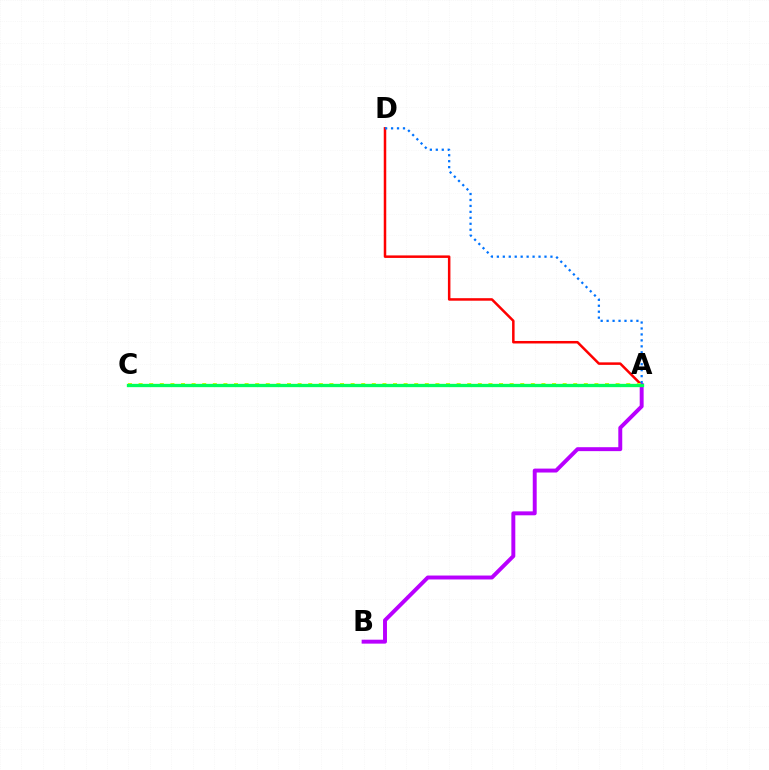{('A', 'D'): [{'color': '#ff0000', 'line_style': 'solid', 'thickness': 1.81}, {'color': '#0074ff', 'line_style': 'dotted', 'thickness': 1.62}], ('A', 'B'): [{'color': '#b900ff', 'line_style': 'solid', 'thickness': 2.83}], ('A', 'C'): [{'color': '#d1ff00', 'line_style': 'dotted', 'thickness': 2.88}, {'color': '#00ff5c', 'line_style': 'solid', 'thickness': 2.38}]}